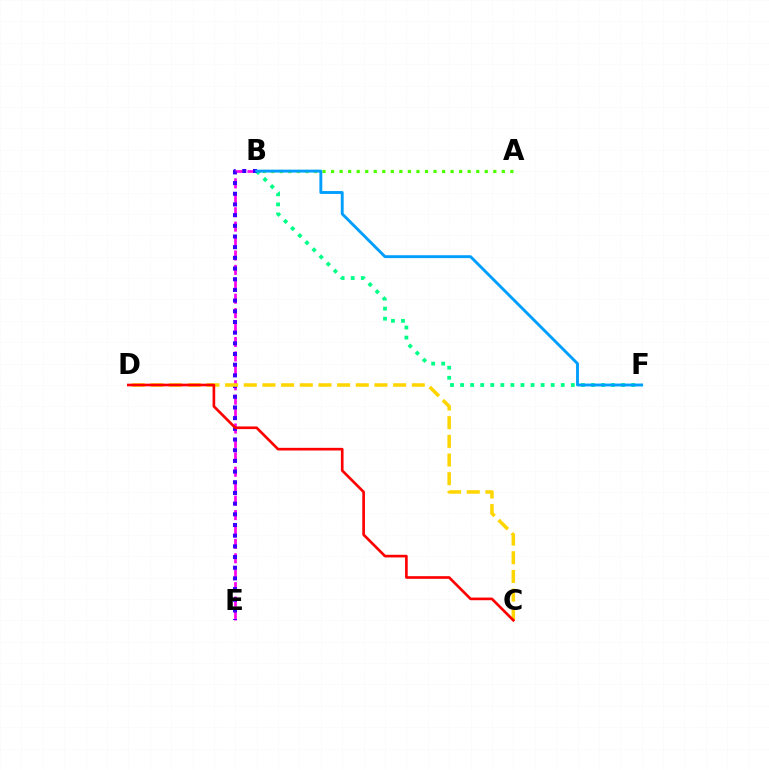{('B', 'E'): [{'color': '#ff00ed', 'line_style': 'dashed', 'thickness': 1.96}, {'color': '#3700ff', 'line_style': 'dotted', 'thickness': 2.9}], ('B', 'F'): [{'color': '#00ff86', 'line_style': 'dotted', 'thickness': 2.73}, {'color': '#009eff', 'line_style': 'solid', 'thickness': 2.08}], ('A', 'B'): [{'color': '#4fff00', 'line_style': 'dotted', 'thickness': 2.32}], ('C', 'D'): [{'color': '#ffd500', 'line_style': 'dashed', 'thickness': 2.54}, {'color': '#ff0000', 'line_style': 'solid', 'thickness': 1.91}]}